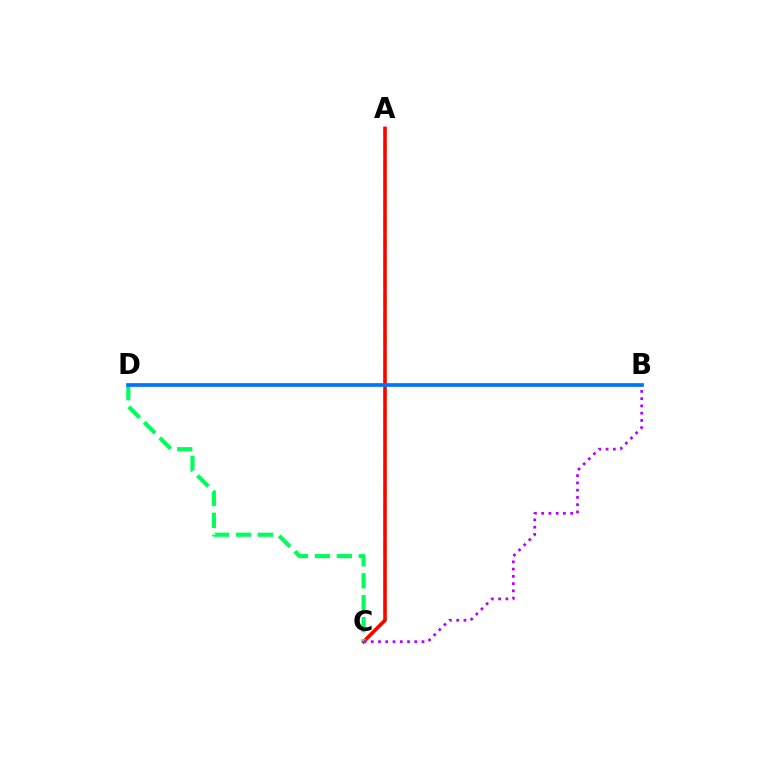{('A', 'C'): [{'color': '#d1ff00', 'line_style': 'dashed', 'thickness': 2.59}, {'color': '#ff0000', 'line_style': 'solid', 'thickness': 2.56}], ('C', 'D'): [{'color': '#00ff5c', 'line_style': 'dashed', 'thickness': 2.98}], ('B', 'C'): [{'color': '#b900ff', 'line_style': 'dotted', 'thickness': 1.97}], ('B', 'D'): [{'color': '#0074ff', 'line_style': 'solid', 'thickness': 2.68}]}